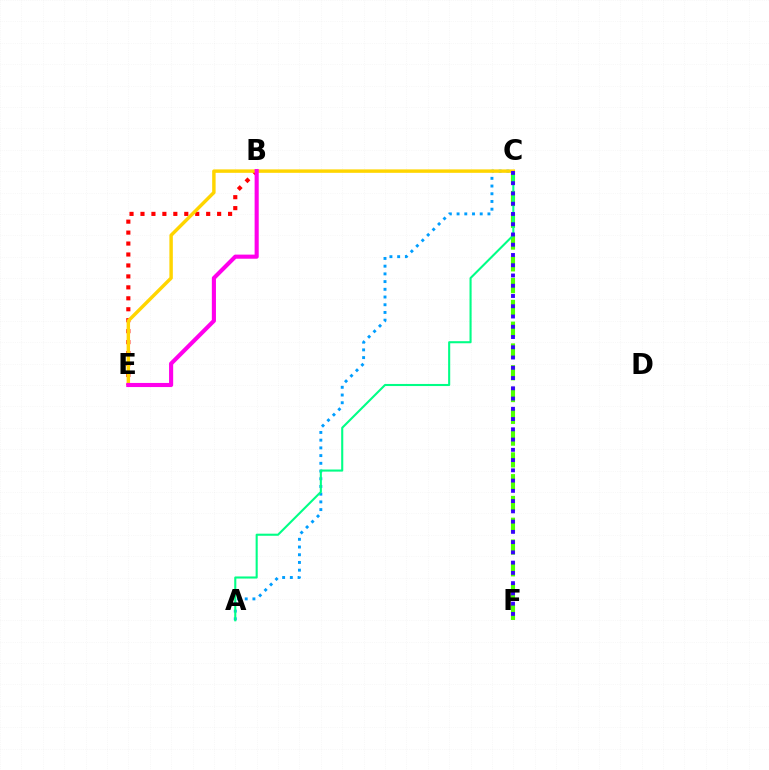{('A', 'C'): [{'color': '#009eff', 'line_style': 'dotted', 'thickness': 2.1}, {'color': '#00ff86', 'line_style': 'solid', 'thickness': 1.51}], ('C', 'F'): [{'color': '#4fff00', 'line_style': 'dashed', 'thickness': 2.96}, {'color': '#3700ff', 'line_style': 'dotted', 'thickness': 2.79}], ('B', 'E'): [{'color': '#ff0000', 'line_style': 'dotted', 'thickness': 2.98}, {'color': '#ff00ed', 'line_style': 'solid', 'thickness': 2.96}], ('C', 'E'): [{'color': '#ffd500', 'line_style': 'solid', 'thickness': 2.48}]}